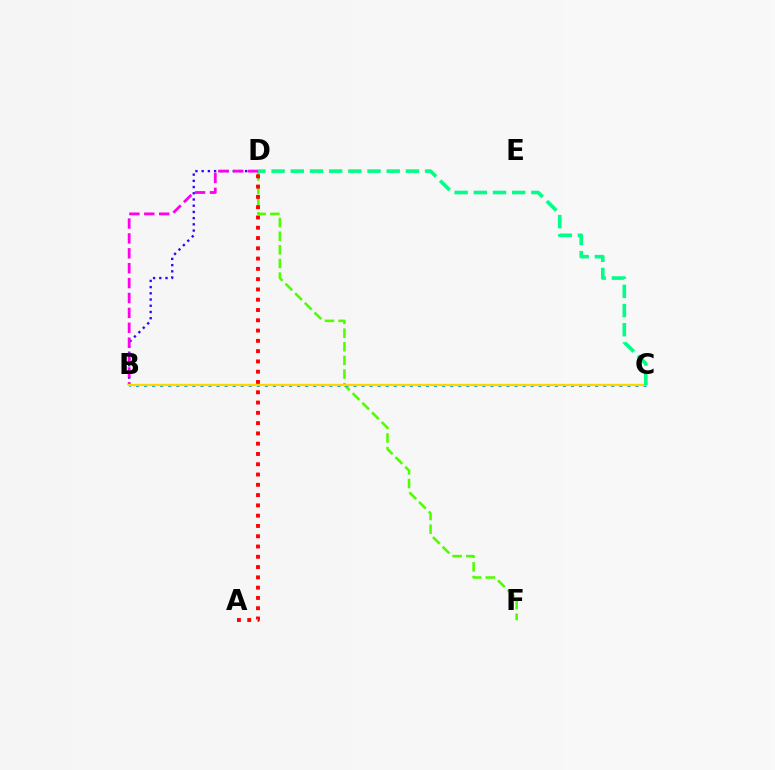{('B', 'D'): [{'color': '#3700ff', 'line_style': 'dotted', 'thickness': 1.69}, {'color': '#ff00ed', 'line_style': 'dashed', 'thickness': 2.02}], ('D', 'F'): [{'color': '#4fff00', 'line_style': 'dashed', 'thickness': 1.85}], ('A', 'D'): [{'color': '#ff0000', 'line_style': 'dotted', 'thickness': 2.79}], ('B', 'C'): [{'color': '#009eff', 'line_style': 'dotted', 'thickness': 2.19}, {'color': '#ffd500', 'line_style': 'solid', 'thickness': 1.62}], ('C', 'D'): [{'color': '#00ff86', 'line_style': 'dashed', 'thickness': 2.61}]}